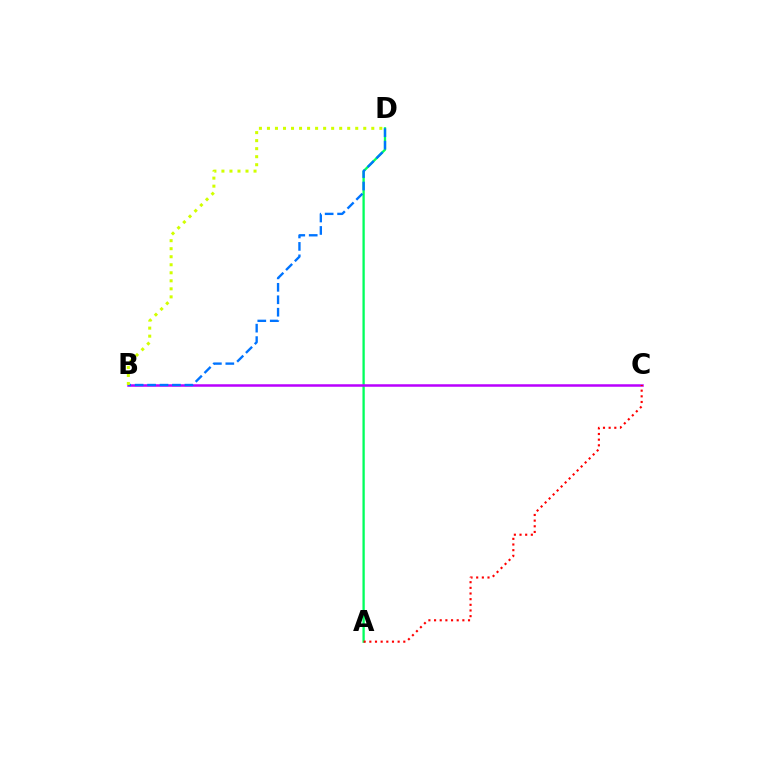{('A', 'D'): [{'color': '#00ff5c', 'line_style': 'solid', 'thickness': 1.67}], ('B', 'C'): [{'color': '#b900ff', 'line_style': 'solid', 'thickness': 1.8}], ('B', 'D'): [{'color': '#0074ff', 'line_style': 'dashed', 'thickness': 1.69}, {'color': '#d1ff00', 'line_style': 'dotted', 'thickness': 2.18}], ('A', 'C'): [{'color': '#ff0000', 'line_style': 'dotted', 'thickness': 1.54}]}